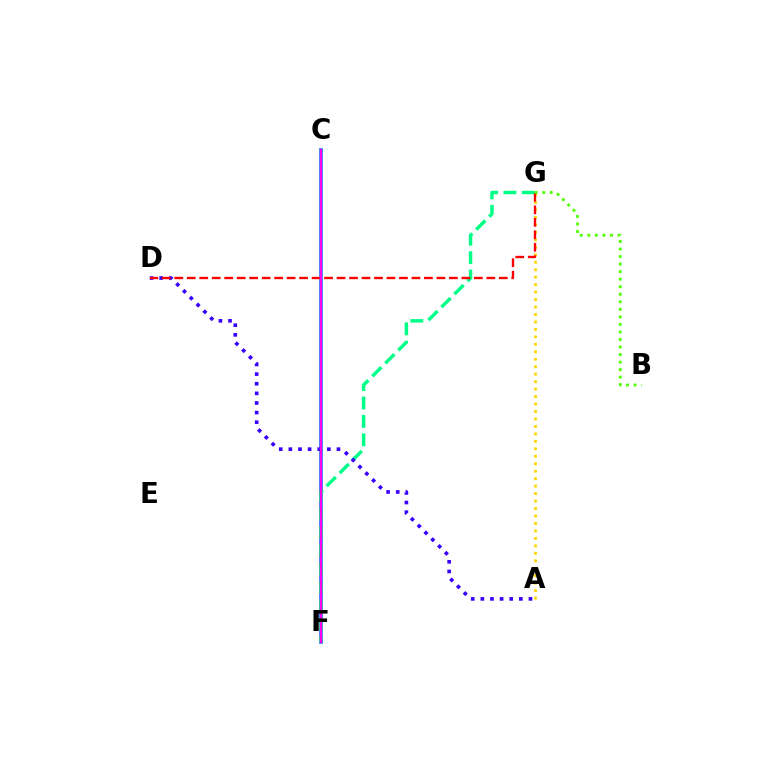{('A', 'G'): [{'color': '#ffd500', 'line_style': 'dotted', 'thickness': 2.03}], ('C', 'F'): [{'color': '#009eff', 'line_style': 'solid', 'thickness': 2.71}, {'color': '#ff00ed', 'line_style': 'solid', 'thickness': 1.79}], ('F', 'G'): [{'color': '#00ff86', 'line_style': 'dashed', 'thickness': 2.5}], ('A', 'D'): [{'color': '#3700ff', 'line_style': 'dotted', 'thickness': 2.61}], ('D', 'G'): [{'color': '#ff0000', 'line_style': 'dashed', 'thickness': 1.7}], ('B', 'G'): [{'color': '#4fff00', 'line_style': 'dotted', 'thickness': 2.05}]}